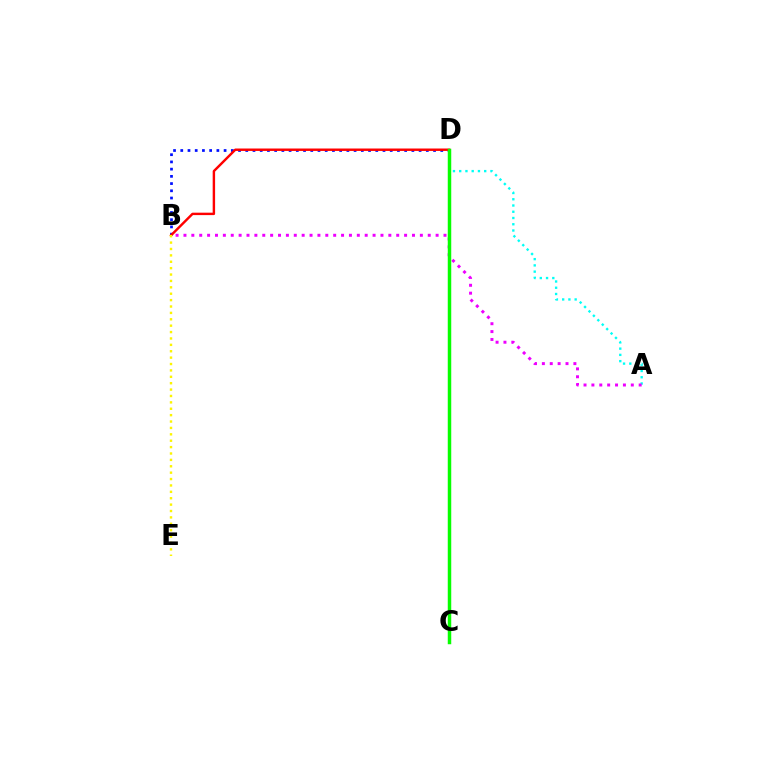{('A', 'D'): [{'color': '#00fff6', 'line_style': 'dotted', 'thickness': 1.7}], ('B', 'D'): [{'color': '#0010ff', 'line_style': 'dotted', 'thickness': 1.96}, {'color': '#ff0000', 'line_style': 'solid', 'thickness': 1.75}], ('A', 'B'): [{'color': '#ee00ff', 'line_style': 'dotted', 'thickness': 2.14}], ('C', 'D'): [{'color': '#08ff00', 'line_style': 'solid', 'thickness': 2.5}], ('B', 'E'): [{'color': '#fcf500', 'line_style': 'dotted', 'thickness': 1.74}]}